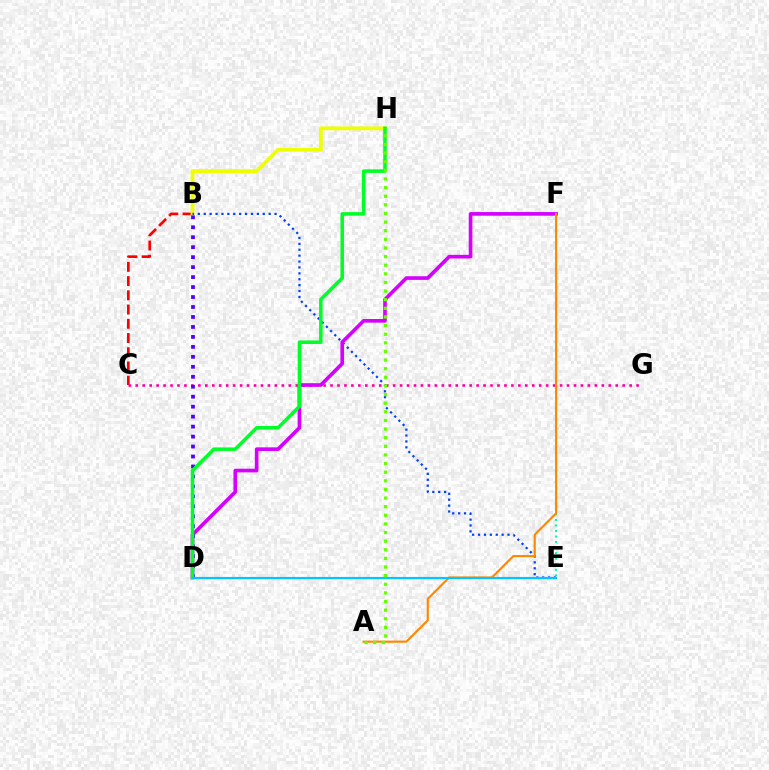{('B', 'C'): [{'color': '#ff0000', 'line_style': 'dashed', 'thickness': 1.93}], ('B', 'H'): [{'color': '#eeff00', 'line_style': 'solid', 'thickness': 2.73}], ('B', 'E'): [{'color': '#003fff', 'line_style': 'dotted', 'thickness': 1.6}], ('C', 'G'): [{'color': '#ff00a0', 'line_style': 'dotted', 'thickness': 1.89}], ('D', 'F'): [{'color': '#d600ff', 'line_style': 'solid', 'thickness': 2.63}], ('B', 'D'): [{'color': '#4f00ff', 'line_style': 'dotted', 'thickness': 2.71}], ('E', 'F'): [{'color': '#00ffaf', 'line_style': 'dotted', 'thickness': 1.51}], ('A', 'F'): [{'color': '#ff8800', 'line_style': 'solid', 'thickness': 1.54}], ('D', 'H'): [{'color': '#00ff27', 'line_style': 'solid', 'thickness': 2.54}], ('D', 'E'): [{'color': '#00c7ff', 'line_style': 'solid', 'thickness': 1.54}], ('A', 'H'): [{'color': '#66ff00', 'line_style': 'dotted', 'thickness': 2.34}]}